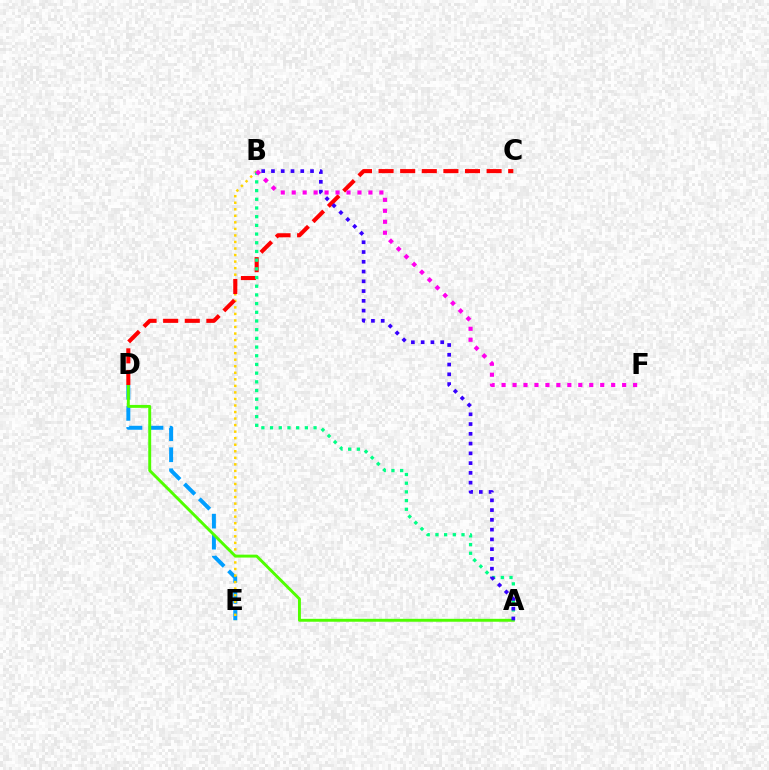{('D', 'E'): [{'color': '#009eff', 'line_style': 'dashed', 'thickness': 2.86}], ('B', 'E'): [{'color': '#ffd500', 'line_style': 'dotted', 'thickness': 1.78}], ('A', 'D'): [{'color': '#4fff00', 'line_style': 'solid', 'thickness': 2.1}], ('C', 'D'): [{'color': '#ff0000', 'line_style': 'dashed', 'thickness': 2.94}], ('A', 'B'): [{'color': '#00ff86', 'line_style': 'dotted', 'thickness': 2.36}, {'color': '#3700ff', 'line_style': 'dotted', 'thickness': 2.65}], ('B', 'F'): [{'color': '#ff00ed', 'line_style': 'dotted', 'thickness': 2.98}]}